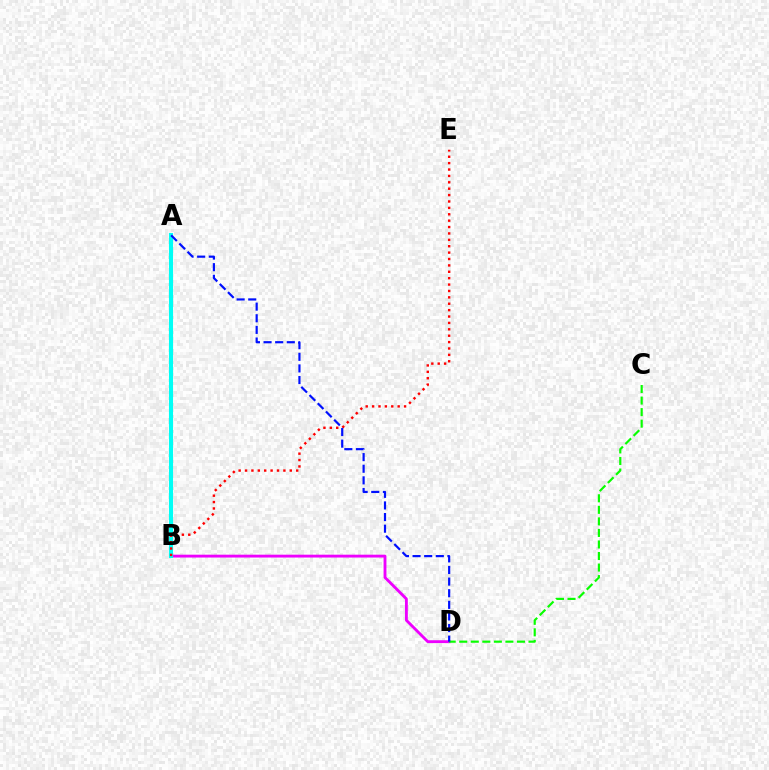{('B', 'D'): [{'color': '#ee00ff', 'line_style': 'solid', 'thickness': 2.05}], ('C', 'D'): [{'color': '#08ff00', 'line_style': 'dashed', 'thickness': 1.57}], ('A', 'B'): [{'color': '#fcf500', 'line_style': 'solid', 'thickness': 2.74}, {'color': '#00fff6', 'line_style': 'solid', 'thickness': 2.95}], ('B', 'E'): [{'color': '#ff0000', 'line_style': 'dotted', 'thickness': 1.74}], ('A', 'D'): [{'color': '#0010ff', 'line_style': 'dashed', 'thickness': 1.58}]}